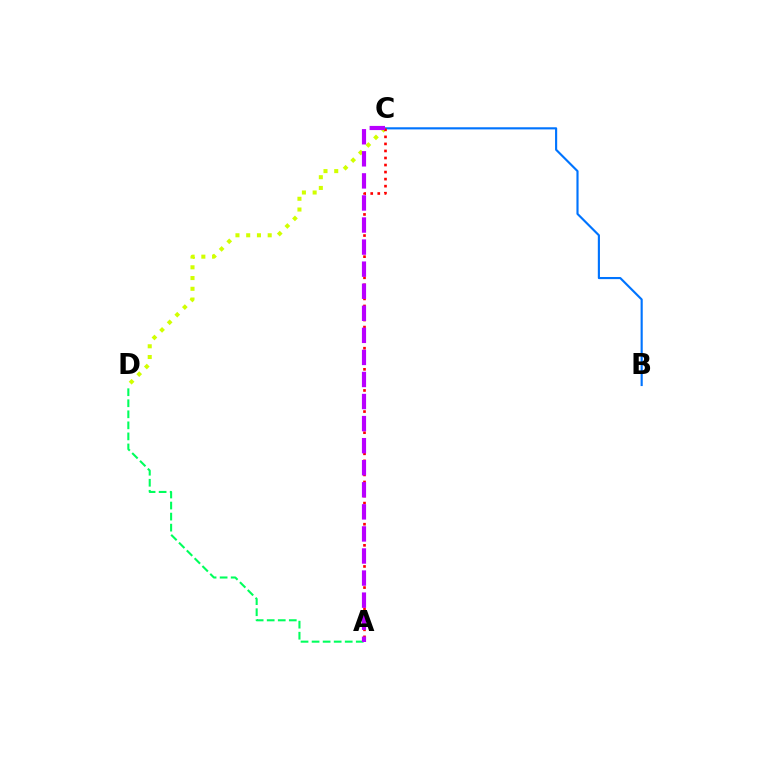{('B', 'C'): [{'color': '#0074ff', 'line_style': 'solid', 'thickness': 1.54}], ('A', 'D'): [{'color': '#00ff5c', 'line_style': 'dashed', 'thickness': 1.5}], ('C', 'D'): [{'color': '#d1ff00', 'line_style': 'dotted', 'thickness': 2.92}], ('A', 'C'): [{'color': '#ff0000', 'line_style': 'dotted', 'thickness': 1.91}, {'color': '#b900ff', 'line_style': 'dashed', 'thickness': 3.0}]}